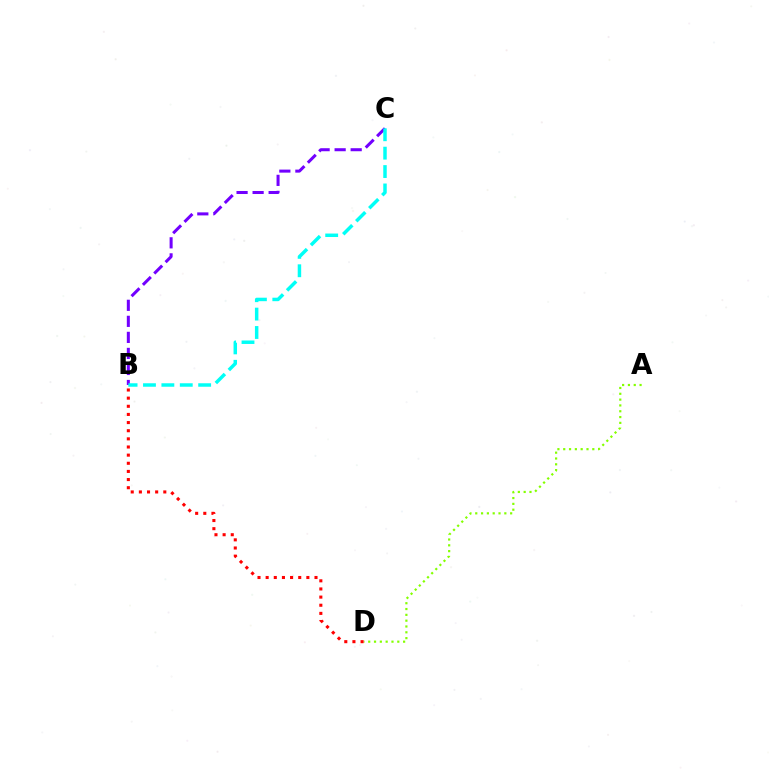{('B', 'C'): [{'color': '#7200ff', 'line_style': 'dashed', 'thickness': 2.18}, {'color': '#00fff6', 'line_style': 'dashed', 'thickness': 2.5}], ('A', 'D'): [{'color': '#84ff00', 'line_style': 'dotted', 'thickness': 1.58}], ('B', 'D'): [{'color': '#ff0000', 'line_style': 'dotted', 'thickness': 2.21}]}